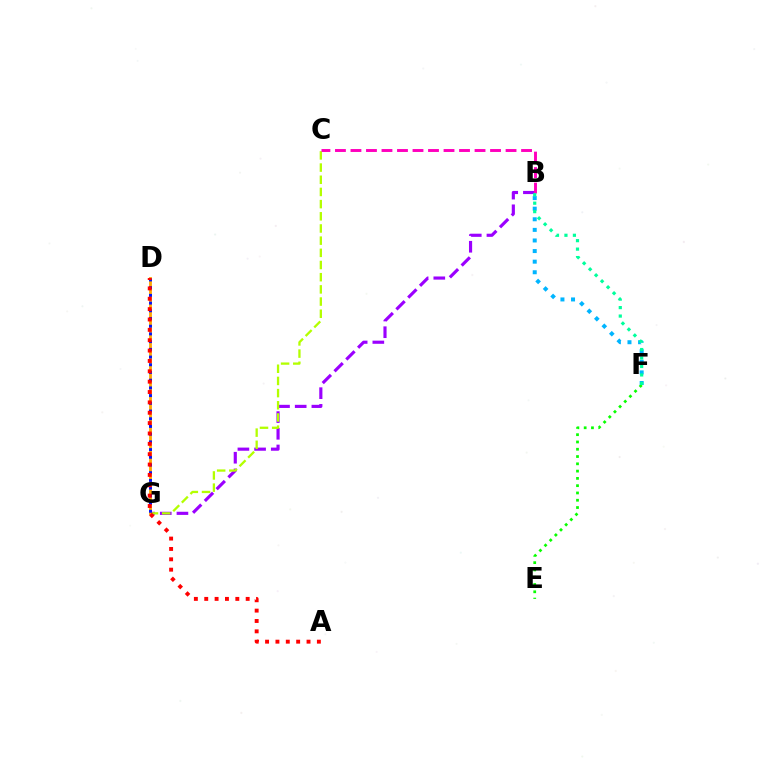{('B', 'G'): [{'color': '#9b00ff', 'line_style': 'dashed', 'thickness': 2.27}], ('C', 'G'): [{'color': '#b3ff00', 'line_style': 'dashed', 'thickness': 1.65}], ('D', 'G'): [{'color': '#ffa500', 'line_style': 'solid', 'thickness': 2.03}, {'color': '#0010ff', 'line_style': 'dotted', 'thickness': 2.09}], ('E', 'F'): [{'color': '#08ff00', 'line_style': 'dotted', 'thickness': 1.98}], ('B', 'C'): [{'color': '#ff00bd', 'line_style': 'dashed', 'thickness': 2.11}], ('B', 'F'): [{'color': '#00b5ff', 'line_style': 'dotted', 'thickness': 2.88}, {'color': '#00ff9d', 'line_style': 'dotted', 'thickness': 2.3}], ('A', 'D'): [{'color': '#ff0000', 'line_style': 'dotted', 'thickness': 2.82}]}